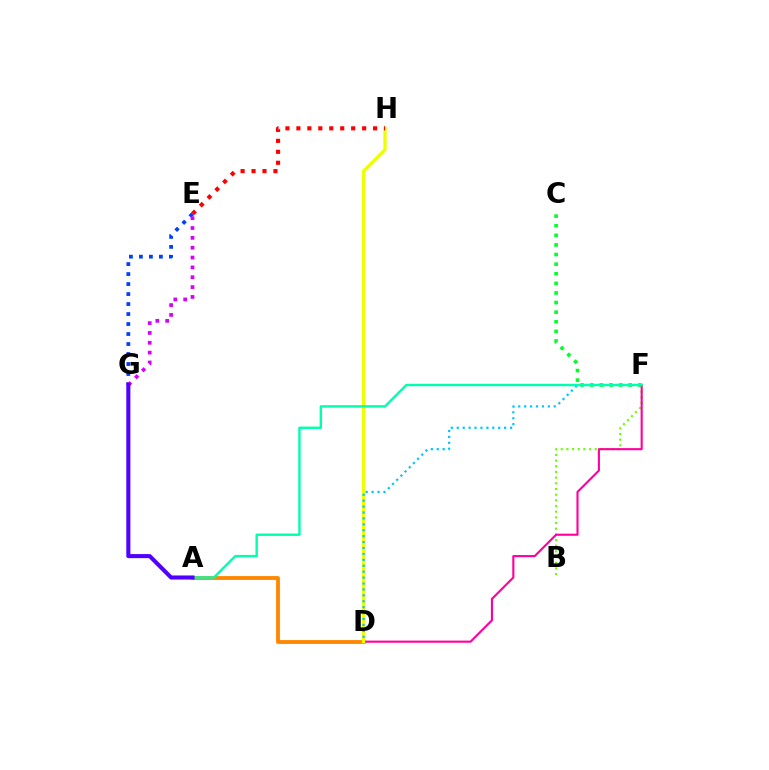{('C', 'F'): [{'color': '#00ff27', 'line_style': 'dotted', 'thickness': 2.61}], ('A', 'D'): [{'color': '#ff8800', 'line_style': 'solid', 'thickness': 2.77}], ('B', 'F'): [{'color': '#66ff00', 'line_style': 'dotted', 'thickness': 1.54}], ('D', 'F'): [{'color': '#ff00a0', 'line_style': 'solid', 'thickness': 1.53}, {'color': '#00c7ff', 'line_style': 'dotted', 'thickness': 1.61}], ('E', 'G'): [{'color': '#003fff', 'line_style': 'dotted', 'thickness': 2.72}, {'color': '#d600ff', 'line_style': 'dotted', 'thickness': 2.68}], ('D', 'H'): [{'color': '#eeff00', 'line_style': 'solid', 'thickness': 2.39}], ('A', 'F'): [{'color': '#00ffaf', 'line_style': 'solid', 'thickness': 1.73}], ('A', 'G'): [{'color': '#4f00ff', 'line_style': 'solid', 'thickness': 2.93}], ('E', 'H'): [{'color': '#ff0000', 'line_style': 'dotted', 'thickness': 2.98}]}